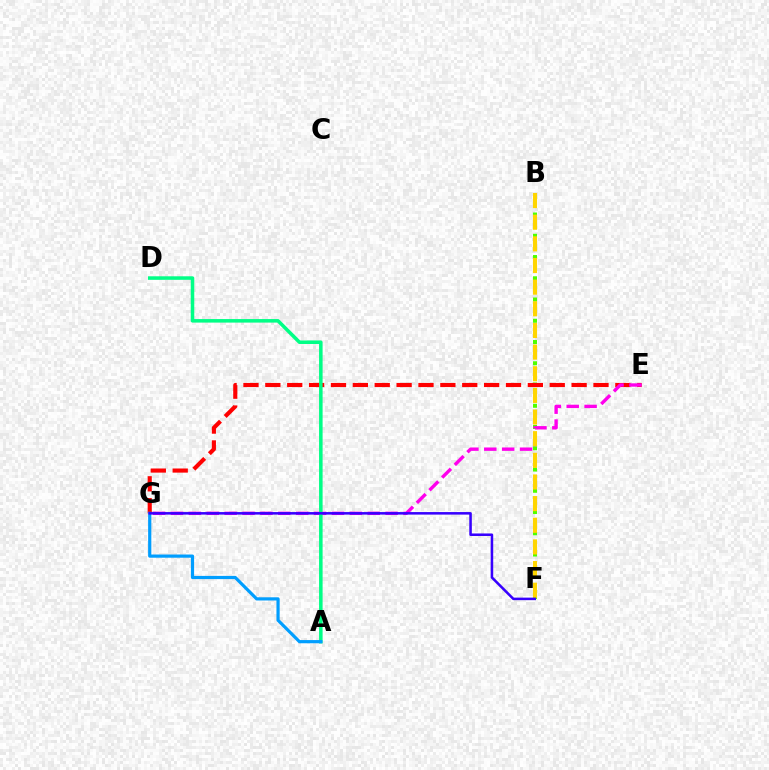{('B', 'F'): [{'color': '#4fff00', 'line_style': 'dotted', 'thickness': 2.89}, {'color': '#ffd500', 'line_style': 'dashed', 'thickness': 2.94}], ('E', 'G'): [{'color': '#ff0000', 'line_style': 'dashed', 'thickness': 2.97}, {'color': '#ff00ed', 'line_style': 'dashed', 'thickness': 2.43}], ('A', 'D'): [{'color': '#00ff86', 'line_style': 'solid', 'thickness': 2.54}], ('A', 'G'): [{'color': '#009eff', 'line_style': 'solid', 'thickness': 2.3}], ('F', 'G'): [{'color': '#3700ff', 'line_style': 'solid', 'thickness': 1.82}]}